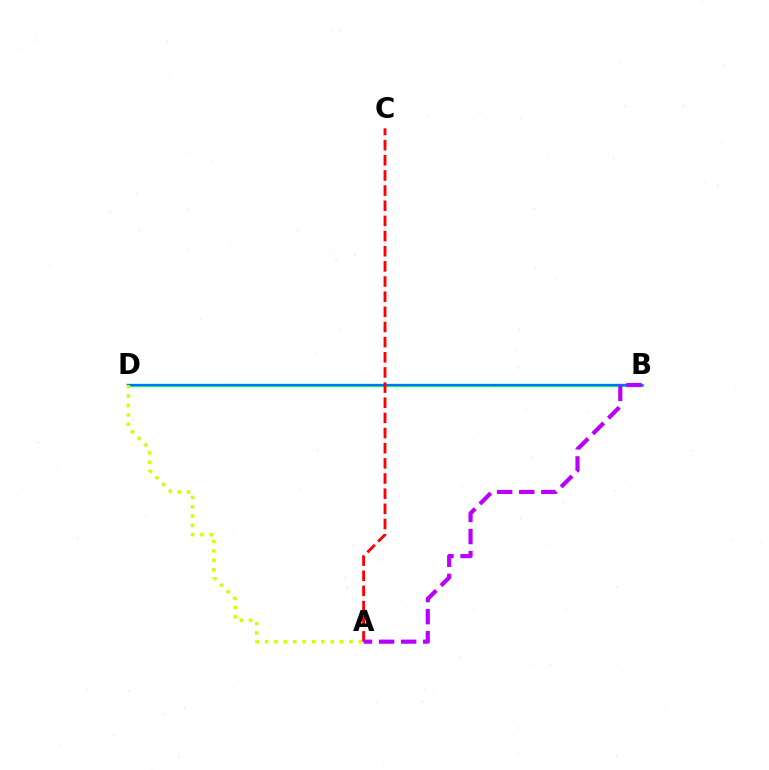{('B', 'D'): [{'color': '#00ff5c', 'line_style': 'solid', 'thickness': 2.29}, {'color': '#0074ff', 'line_style': 'solid', 'thickness': 1.6}], ('A', 'C'): [{'color': '#ff0000', 'line_style': 'dashed', 'thickness': 2.06}], ('A', 'D'): [{'color': '#d1ff00', 'line_style': 'dotted', 'thickness': 2.54}], ('A', 'B'): [{'color': '#b900ff', 'line_style': 'dashed', 'thickness': 3.0}]}